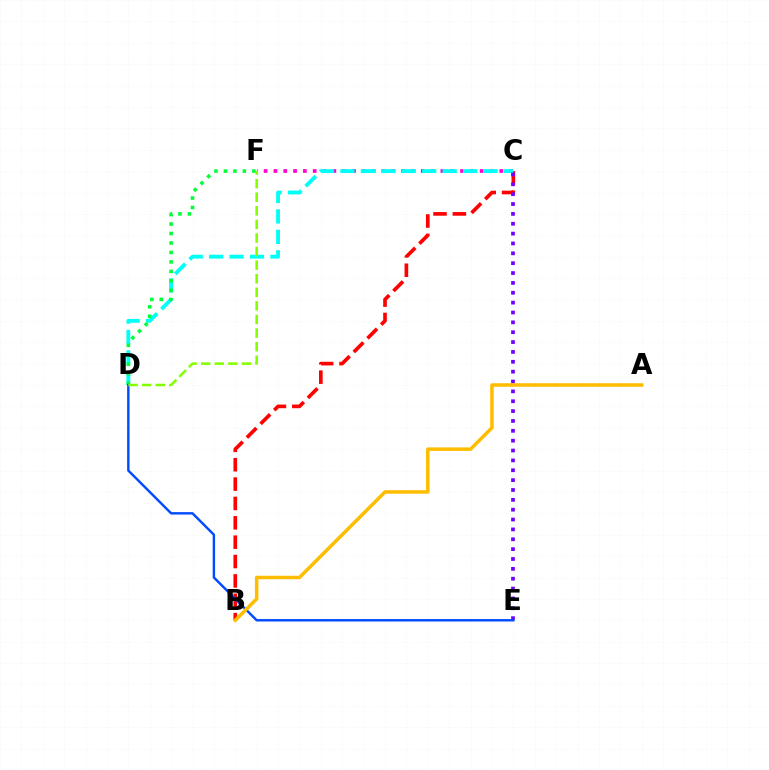{('C', 'F'): [{'color': '#ff00cf', 'line_style': 'dotted', 'thickness': 2.67}], ('B', 'C'): [{'color': '#ff0000', 'line_style': 'dashed', 'thickness': 2.63}], ('C', 'D'): [{'color': '#00fff6', 'line_style': 'dashed', 'thickness': 2.78}], ('D', 'F'): [{'color': '#00ff39', 'line_style': 'dotted', 'thickness': 2.57}, {'color': '#84ff00', 'line_style': 'dashed', 'thickness': 1.85}], ('C', 'E'): [{'color': '#7200ff', 'line_style': 'dotted', 'thickness': 2.68}], ('D', 'E'): [{'color': '#004bff', 'line_style': 'solid', 'thickness': 1.74}], ('A', 'B'): [{'color': '#ffbd00', 'line_style': 'solid', 'thickness': 2.53}]}